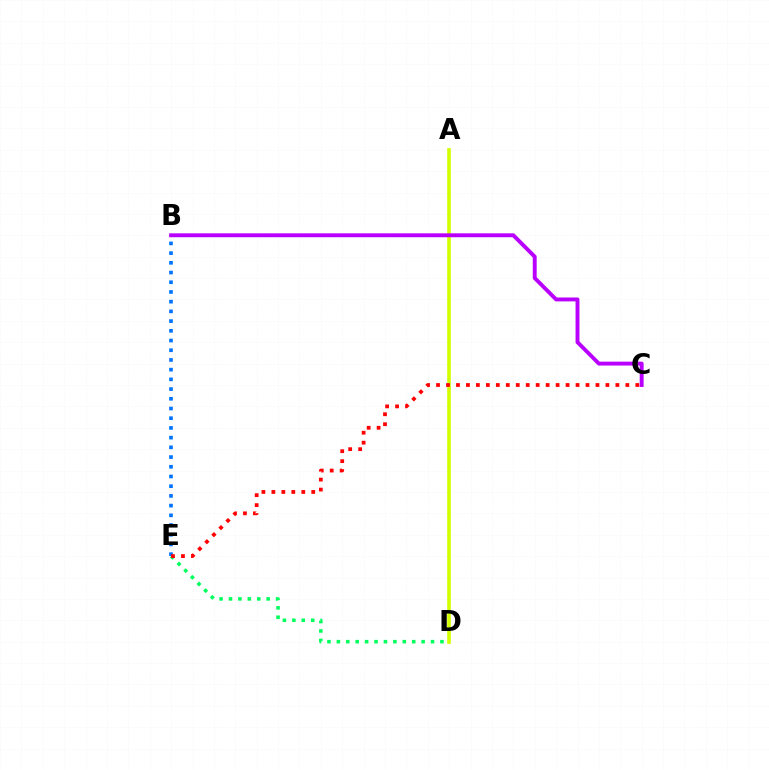{('D', 'E'): [{'color': '#00ff5c', 'line_style': 'dotted', 'thickness': 2.56}], ('A', 'D'): [{'color': '#d1ff00', 'line_style': 'solid', 'thickness': 2.62}], ('B', 'E'): [{'color': '#0074ff', 'line_style': 'dotted', 'thickness': 2.64}], ('C', 'E'): [{'color': '#ff0000', 'line_style': 'dotted', 'thickness': 2.71}], ('B', 'C'): [{'color': '#b900ff', 'line_style': 'solid', 'thickness': 2.81}]}